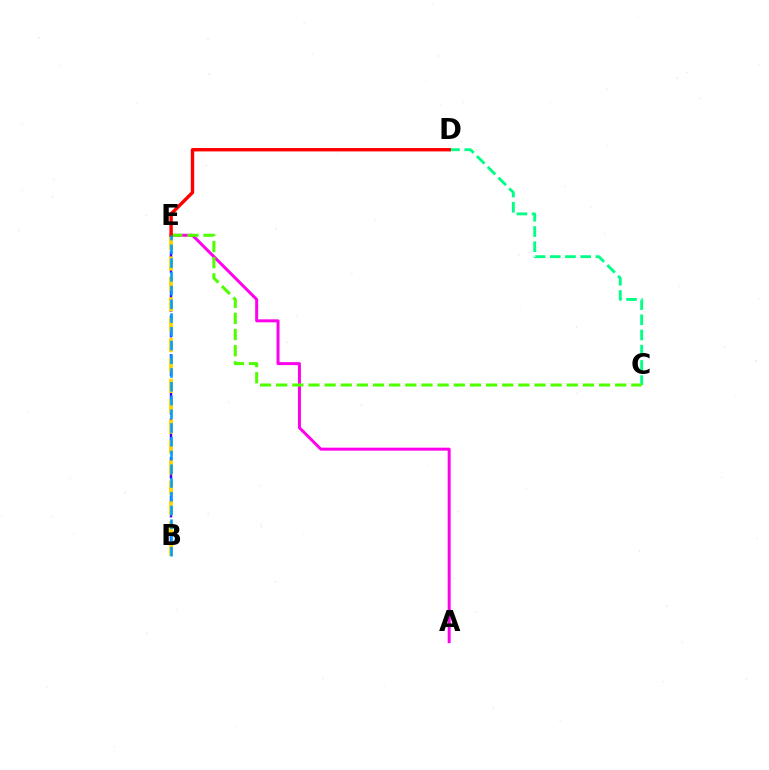{('C', 'D'): [{'color': '#00ff86', 'line_style': 'dashed', 'thickness': 2.07}], ('A', 'E'): [{'color': '#ff00ed', 'line_style': 'solid', 'thickness': 2.15}], ('C', 'E'): [{'color': '#4fff00', 'line_style': 'dashed', 'thickness': 2.19}], ('B', 'E'): [{'color': '#3700ff', 'line_style': 'dashed', 'thickness': 1.75}, {'color': '#ffd500', 'line_style': 'dashed', 'thickness': 2.77}, {'color': '#009eff', 'line_style': 'dashed', 'thickness': 1.87}], ('D', 'E'): [{'color': '#ff0000', 'line_style': 'solid', 'thickness': 2.45}]}